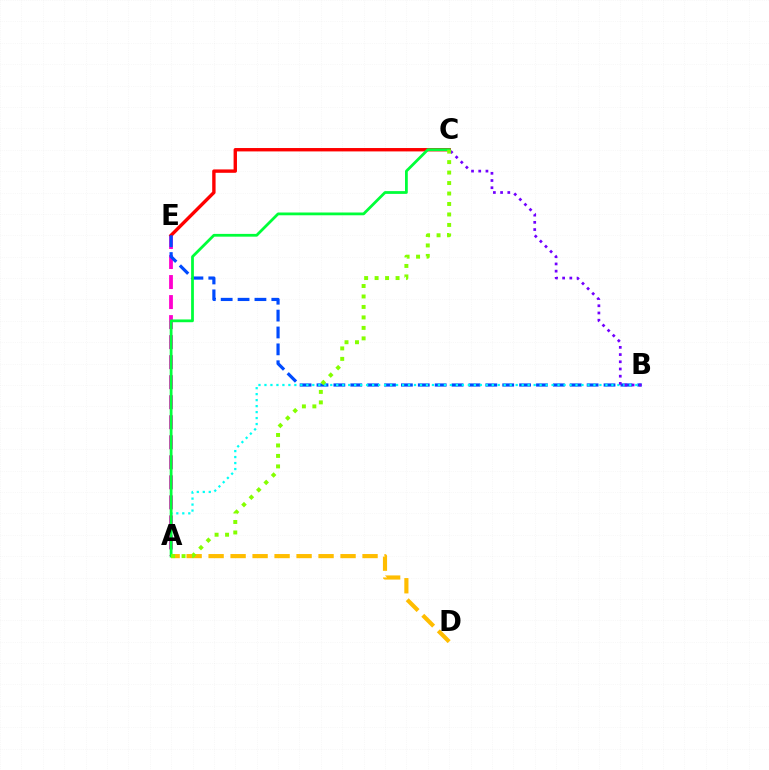{('A', 'E'): [{'color': '#ff00cf', 'line_style': 'dashed', 'thickness': 2.72}], ('C', 'E'): [{'color': '#ff0000', 'line_style': 'solid', 'thickness': 2.43}], ('B', 'E'): [{'color': '#004bff', 'line_style': 'dashed', 'thickness': 2.29}], ('A', 'D'): [{'color': '#ffbd00', 'line_style': 'dashed', 'thickness': 2.99}], ('A', 'B'): [{'color': '#00fff6', 'line_style': 'dotted', 'thickness': 1.63}], ('B', 'C'): [{'color': '#7200ff', 'line_style': 'dotted', 'thickness': 1.96}], ('A', 'C'): [{'color': '#00ff39', 'line_style': 'solid', 'thickness': 2.0}, {'color': '#84ff00', 'line_style': 'dotted', 'thickness': 2.85}]}